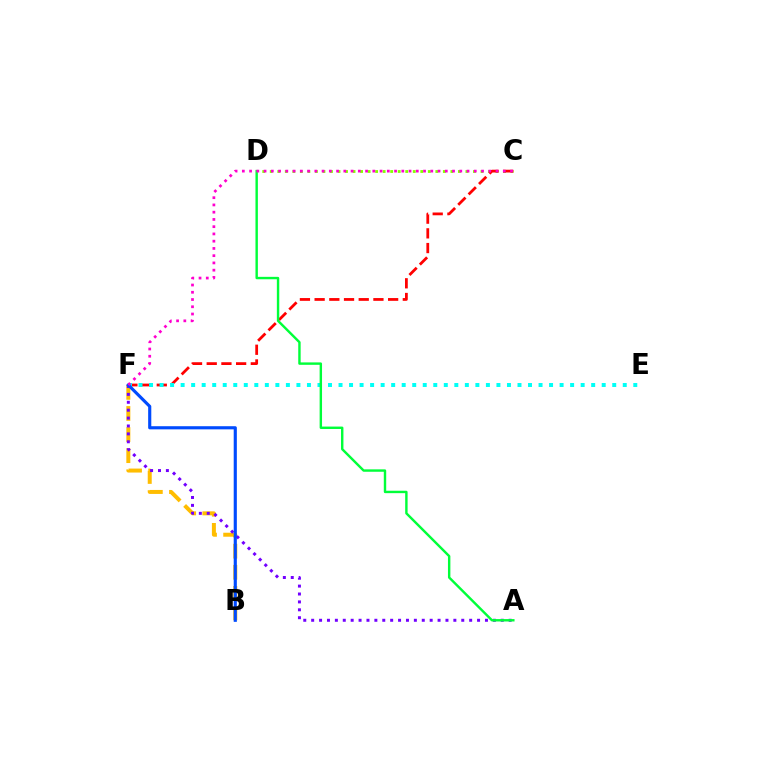{('B', 'F'): [{'color': '#ffbd00', 'line_style': 'dashed', 'thickness': 2.87}, {'color': '#004bff', 'line_style': 'solid', 'thickness': 2.26}], ('A', 'F'): [{'color': '#7200ff', 'line_style': 'dotted', 'thickness': 2.15}], ('C', 'D'): [{'color': '#84ff00', 'line_style': 'dotted', 'thickness': 2.04}], ('C', 'F'): [{'color': '#ff0000', 'line_style': 'dashed', 'thickness': 2.0}, {'color': '#ff00cf', 'line_style': 'dotted', 'thickness': 1.97}], ('E', 'F'): [{'color': '#00fff6', 'line_style': 'dotted', 'thickness': 2.86}], ('A', 'D'): [{'color': '#00ff39', 'line_style': 'solid', 'thickness': 1.74}]}